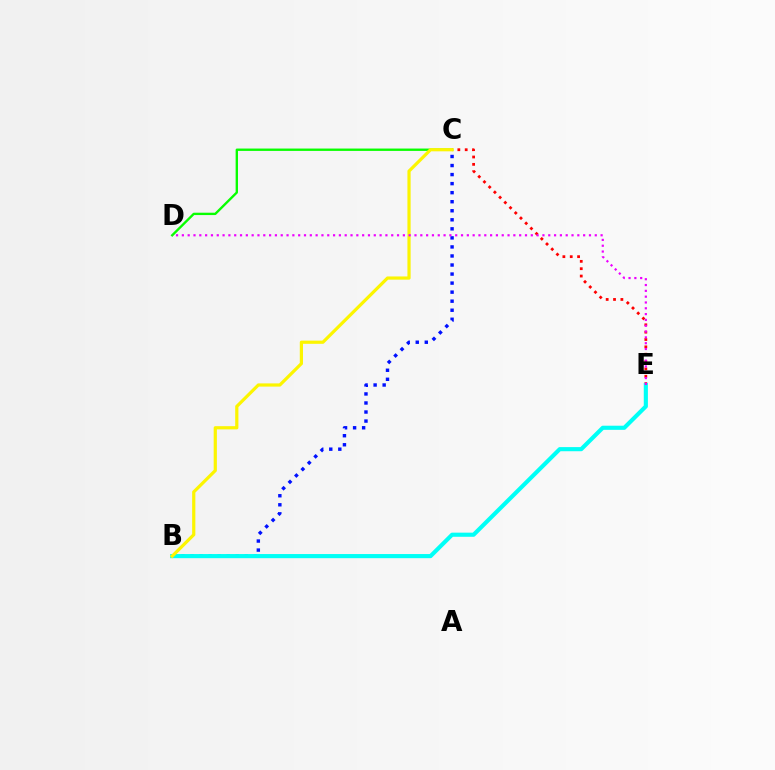{('C', 'D'): [{'color': '#08ff00', 'line_style': 'solid', 'thickness': 1.7}], ('C', 'E'): [{'color': '#ff0000', 'line_style': 'dotted', 'thickness': 2.0}], ('B', 'C'): [{'color': '#0010ff', 'line_style': 'dotted', 'thickness': 2.46}, {'color': '#fcf500', 'line_style': 'solid', 'thickness': 2.31}], ('B', 'E'): [{'color': '#00fff6', 'line_style': 'solid', 'thickness': 2.97}], ('D', 'E'): [{'color': '#ee00ff', 'line_style': 'dotted', 'thickness': 1.58}]}